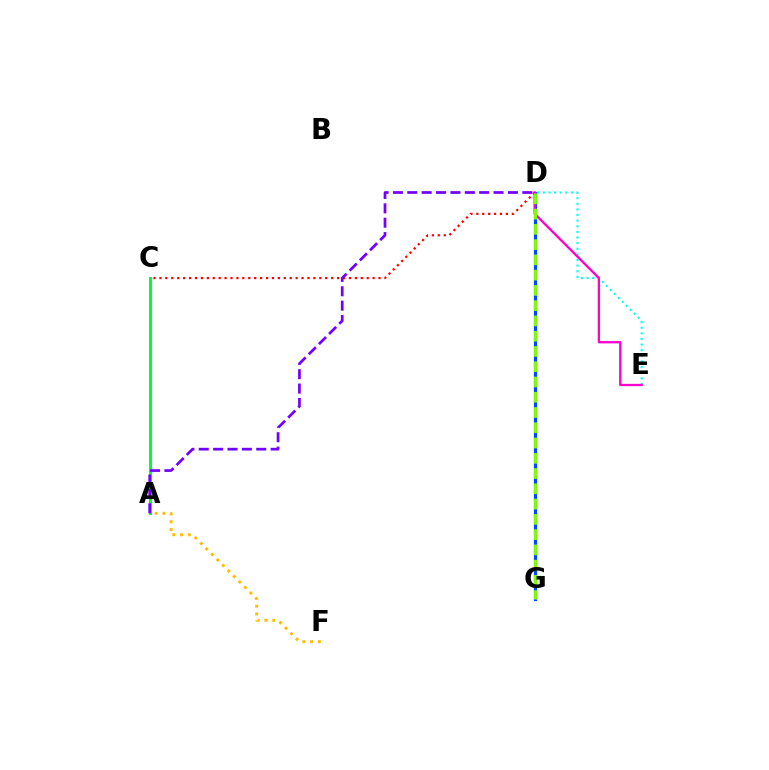{('D', 'G'): [{'color': '#004bff', 'line_style': 'solid', 'thickness': 2.31}, {'color': '#84ff00', 'line_style': 'dashed', 'thickness': 2.07}], ('D', 'E'): [{'color': '#00fff6', 'line_style': 'dotted', 'thickness': 1.53}, {'color': '#ff00cf', 'line_style': 'solid', 'thickness': 1.65}], ('C', 'D'): [{'color': '#ff0000', 'line_style': 'dotted', 'thickness': 1.61}], ('A', 'C'): [{'color': '#00ff39', 'line_style': 'solid', 'thickness': 2.2}], ('A', 'F'): [{'color': '#ffbd00', 'line_style': 'dotted', 'thickness': 2.12}], ('A', 'D'): [{'color': '#7200ff', 'line_style': 'dashed', 'thickness': 1.95}]}